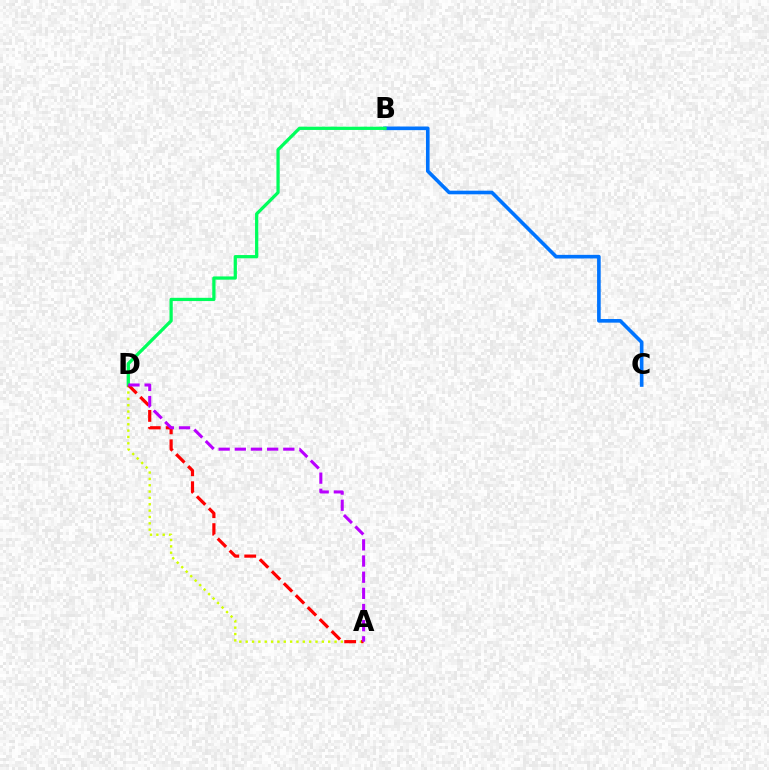{('B', 'C'): [{'color': '#0074ff', 'line_style': 'solid', 'thickness': 2.61}], ('A', 'D'): [{'color': '#d1ff00', 'line_style': 'dotted', 'thickness': 1.72}, {'color': '#ff0000', 'line_style': 'dashed', 'thickness': 2.3}, {'color': '#b900ff', 'line_style': 'dashed', 'thickness': 2.2}], ('B', 'D'): [{'color': '#00ff5c', 'line_style': 'solid', 'thickness': 2.34}]}